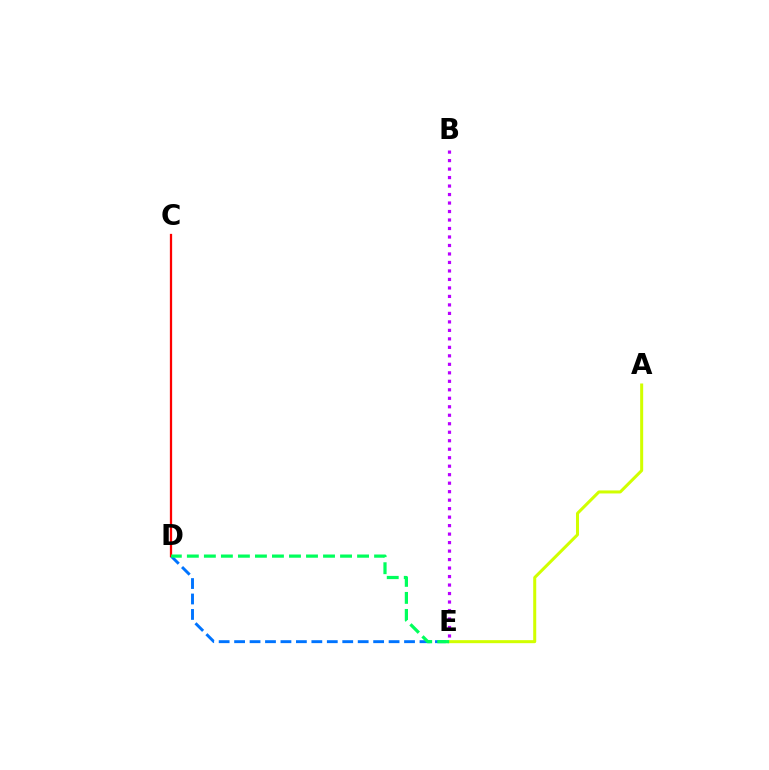{('A', 'E'): [{'color': '#d1ff00', 'line_style': 'solid', 'thickness': 2.18}], ('D', 'E'): [{'color': '#0074ff', 'line_style': 'dashed', 'thickness': 2.1}, {'color': '#00ff5c', 'line_style': 'dashed', 'thickness': 2.31}], ('C', 'D'): [{'color': '#ff0000', 'line_style': 'solid', 'thickness': 1.63}], ('B', 'E'): [{'color': '#b900ff', 'line_style': 'dotted', 'thickness': 2.31}]}